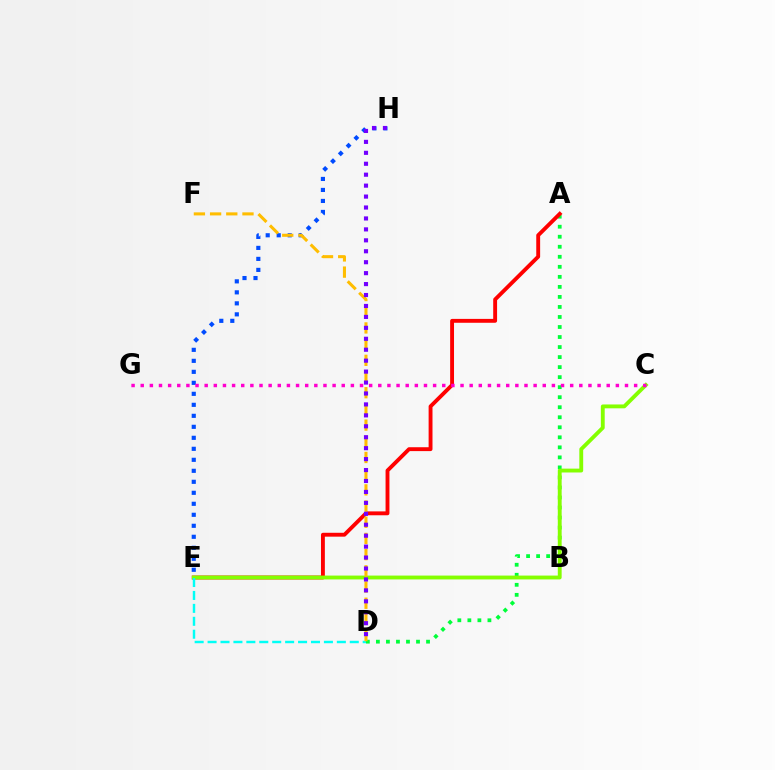{('A', 'D'): [{'color': '#00ff39', 'line_style': 'dotted', 'thickness': 2.72}], ('A', 'E'): [{'color': '#ff0000', 'line_style': 'solid', 'thickness': 2.79}], ('E', 'H'): [{'color': '#004bff', 'line_style': 'dotted', 'thickness': 2.99}], ('C', 'E'): [{'color': '#84ff00', 'line_style': 'solid', 'thickness': 2.77}], ('D', 'E'): [{'color': '#00fff6', 'line_style': 'dashed', 'thickness': 1.76}], ('D', 'F'): [{'color': '#ffbd00', 'line_style': 'dashed', 'thickness': 2.2}], ('D', 'H'): [{'color': '#7200ff', 'line_style': 'dotted', 'thickness': 2.97}], ('C', 'G'): [{'color': '#ff00cf', 'line_style': 'dotted', 'thickness': 2.48}]}